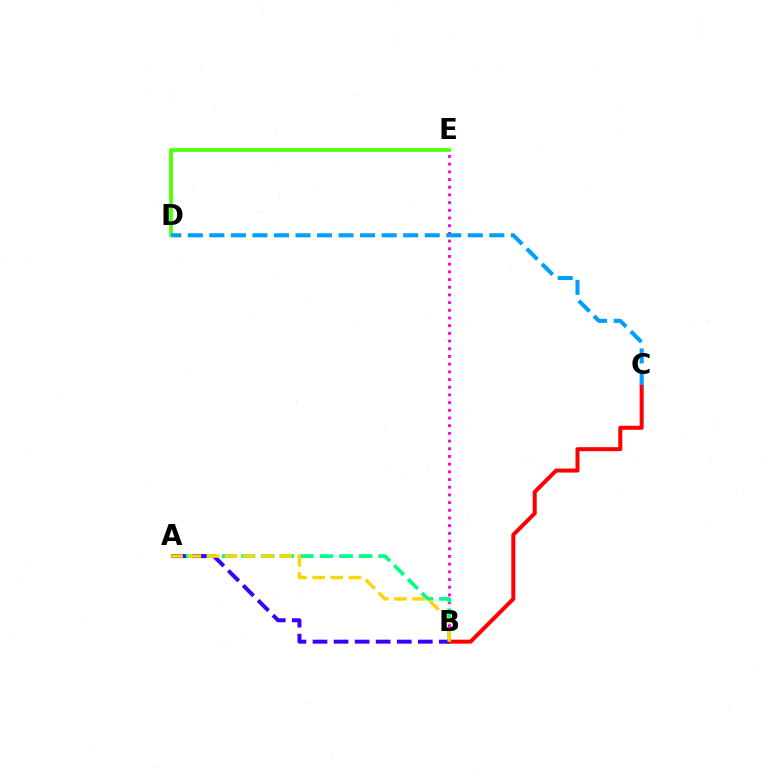{('B', 'E'): [{'color': '#ff00ed', 'line_style': 'dotted', 'thickness': 2.09}], ('D', 'E'): [{'color': '#4fff00', 'line_style': 'solid', 'thickness': 2.65}], ('B', 'C'): [{'color': '#ff0000', 'line_style': 'solid', 'thickness': 2.88}], ('C', 'D'): [{'color': '#009eff', 'line_style': 'dashed', 'thickness': 2.93}], ('A', 'B'): [{'color': '#00ff86', 'line_style': 'dashed', 'thickness': 2.66}, {'color': '#3700ff', 'line_style': 'dashed', 'thickness': 2.86}, {'color': '#ffd500', 'line_style': 'dashed', 'thickness': 2.47}]}